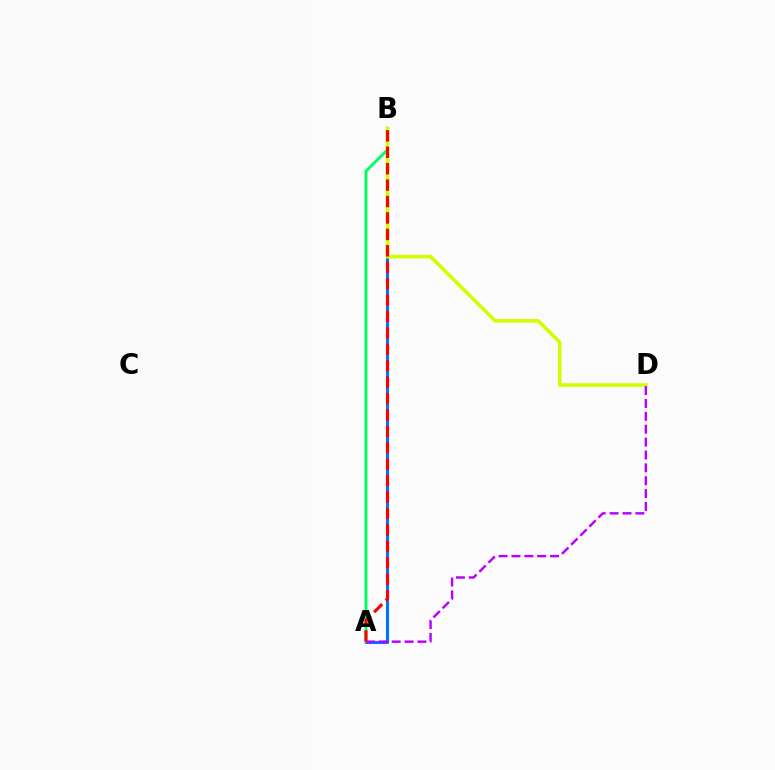{('A', 'B'): [{'color': '#0074ff', 'line_style': 'solid', 'thickness': 2.22}, {'color': '#00ff5c', 'line_style': 'solid', 'thickness': 2.08}, {'color': '#ff0000', 'line_style': 'dashed', 'thickness': 2.23}], ('B', 'D'): [{'color': '#d1ff00', 'line_style': 'solid', 'thickness': 2.61}], ('A', 'D'): [{'color': '#b900ff', 'line_style': 'dashed', 'thickness': 1.75}]}